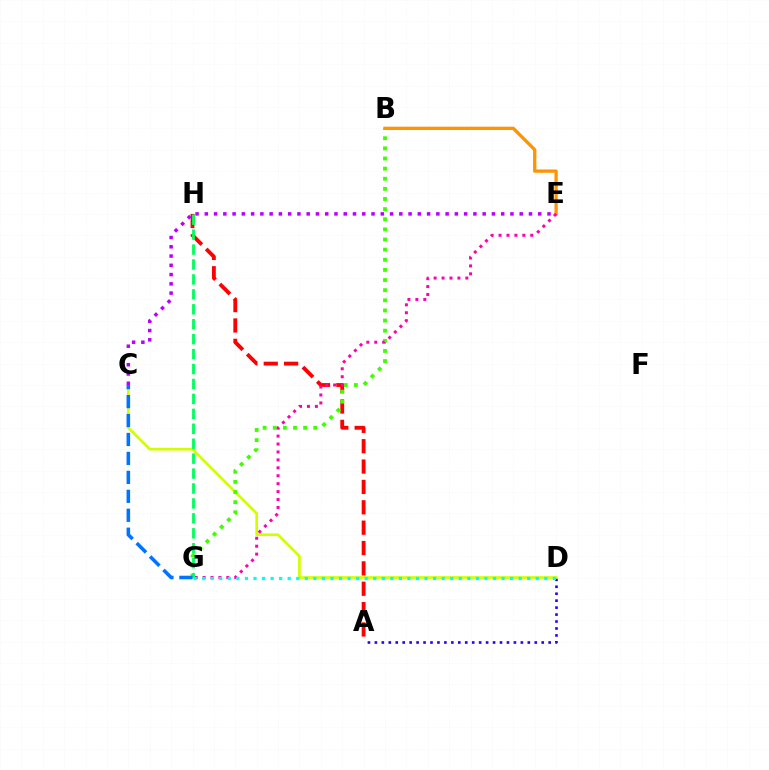{('A', 'D'): [{'color': '#2500ff', 'line_style': 'dotted', 'thickness': 1.89}], ('A', 'H'): [{'color': '#ff0000', 'line_style': 'dashed', 'thickness': 2.77}], ('C', 'D'): [{'color': '#d1ff00', 'line_style': 'solid', 'thickness': 1.93}], ('B', 'G'): [{'color': '#3dff00', 'line_style': 'dotted', 'thickness': 2.75}], ('B', 'E'): [{'color': '#ff9400', 'line_style': 'solid', 'thickness': 2.38}], ('E', 'G'): [{'color': '#ff00ac', 'line_style': 'dotted', 'thickness': 2.15}], ('G', 'H'): [{'color': '#00ff5c', 'line_style': 'dashed', 'thickness': 2.03}], ('D', 'G'): [{'color': '#00fff6', 'line_style': 'dotted', 'thickness': 2.32}], ('C', 'G'): [{'color': '#0074ff', 'line_style': 'dashed', 'thickness': 2.57}], ('C', 'E'): [{'color': '#b900ff', 'line_style': 'dotted', 'thickness': 2.52}]}